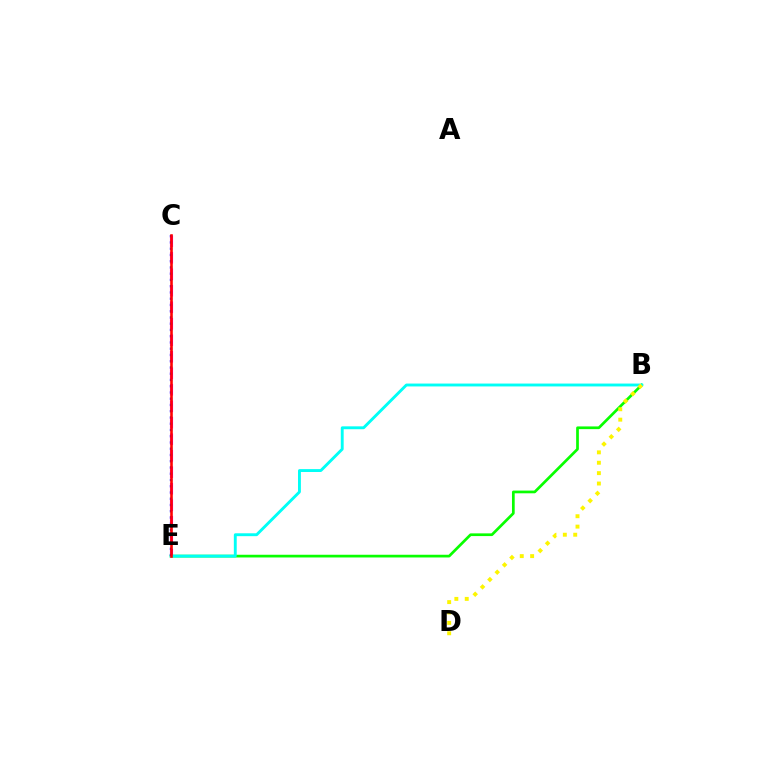{('B', 'E'): [{'color': '#08ff00', 'line_style': 'solid', 'thickness': 1.95}, {'color': '#00fff6', 'line_style': 'solid', 'thickness': 2.08}], ('C', 'E'): [{'color': '#ee00ff', 'line_style': 'dashed', 'thickness': 2.24}, {'color': '#0010ff', 'line_style': 'dotted', 'thickness': 1.7}, {'color': '#ff0000', 'line_style': 'solid', 'thickness': 1.86}], ('B', 'D'): [{'color': '#fcf500', 'line_style': 'dotted', 'thickness': 2.82}]}